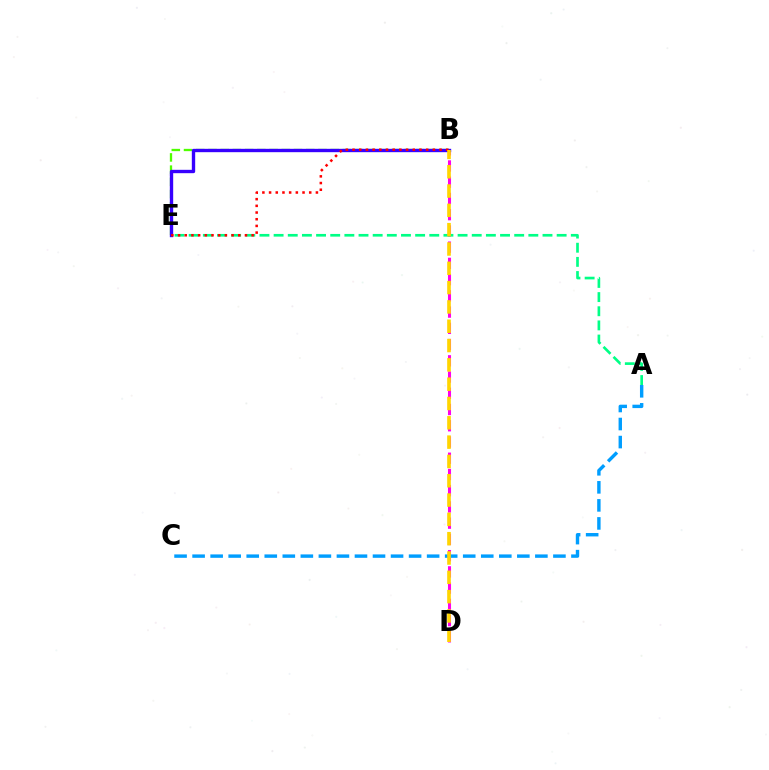{('B', 'D'): [{'color': '#ff00ed', 'line_style': 'dashed', 'thickness': 2.21}, {'color': '#ffd500', 'line_style': 'dashed', 'thickness': 2.62}], ('B', 'E'): [{'color': '#4fff00', 'line_style': 'dashed', 'thickness': 1.66}, {'color': '#3700ff', 'line_style': 'solid', 'thickness': 2.42}, {'color': '#ff0000', 'line_style': 'dotted', 'thickness': 1.82}], ('A', 'C'): [{'color': '#009eff', 'line_style': 'dashed', 'thickness': 2.45}], ('A', 'E'): [{'color': '#00ff86', 'line_style': 'dashed', 'thickness': 1.92}]}